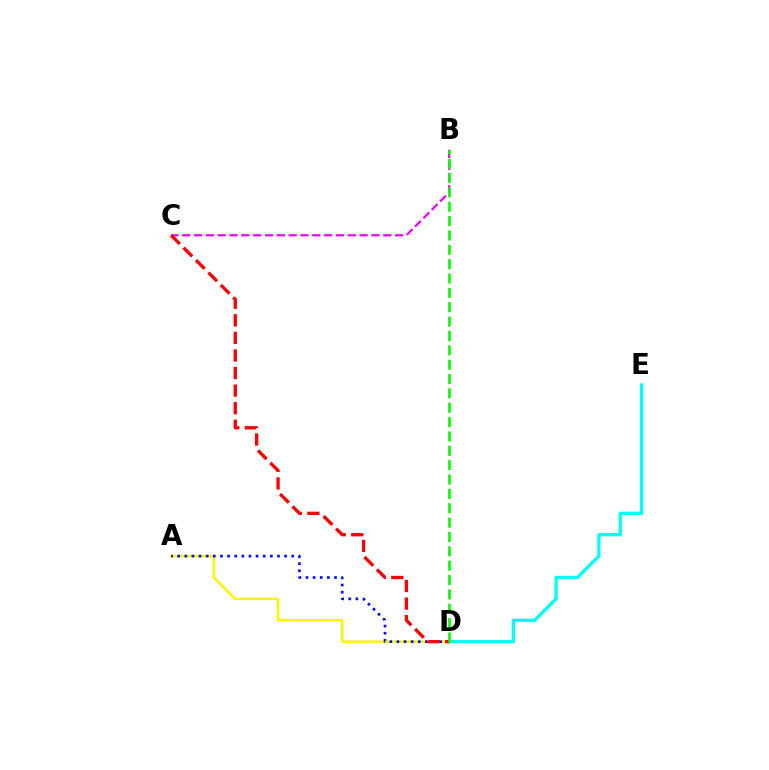{('A', 'D'): [{'color': '#fcf500', 'line_style': 'solid', 'thickness': 1.82}, {'color': '#0010ff', 'line_style': 'dotted', 'thickness': 1.94}], ('D', 'E'): [{'color': '#00fff6', 'line_style': 'solid', 'thickness': 2.35}], ('B', 'C'): [{'color': '#ee00ff', 'line_style': 'dashed', 'thickness': 1.61}], ('C', 'D'): [{'color': '#ff0000', 'line_style': 'dashed', 'thickness': 2.39}], ('B', 'D'): [{'color': '#08ff00', 'line_style': 'dashed', 'thickness': 1.95}]}